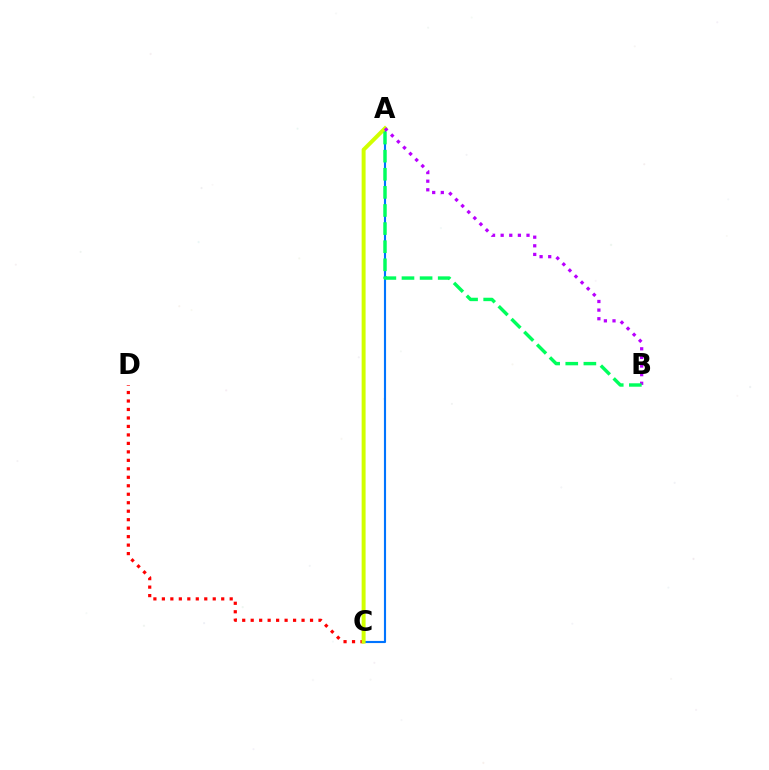{('A', 'C'): [{'color': '#0074ff', 'line_style': 'solid', 'thickness': 1.53}, {'color': '#d1ff00', 'line_style': 'solid', 'thickness': 2.85}], ('C', 'D'): [{'color': '#ff0000', 'line_style': 'dotted', 'thickness': 2.3}], ('A', 'B'): [{'color': '#b900ff', 'line_style': 'dotted', 'thickness': 2.34}, {'color': '#00ff5c', 'line_style': 'dashed', 'thickness': 2.46}]}